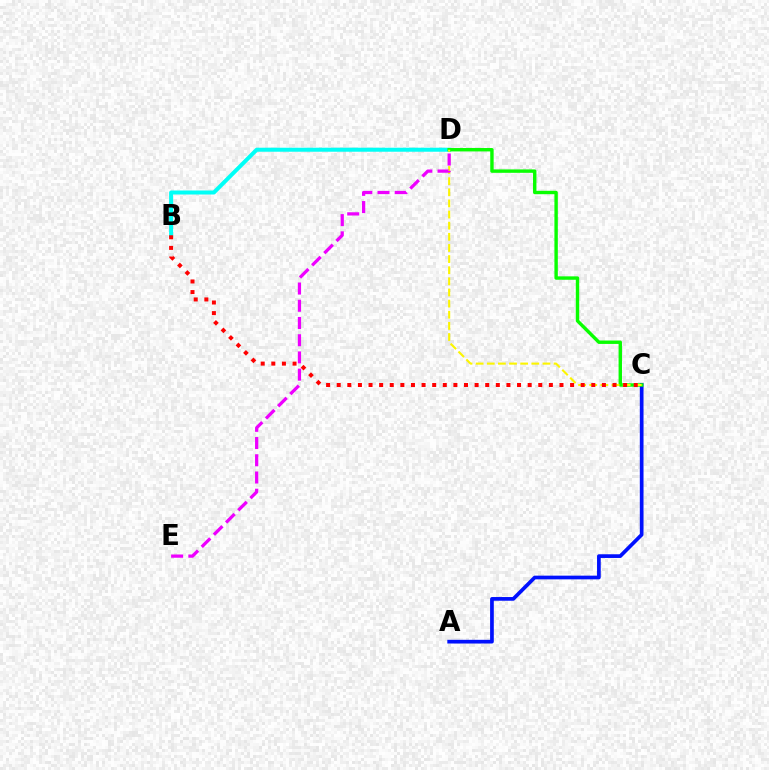{('B', 'D'): [{'color': '#00fff6', 'line_style': 'solid', 'thickness': 2.89}], ('A', 'C'): [{'color': '#0010ff', 'line_style': 'solid', 'thickness': 2.67}], ('C', 'D'): [{'color': '#08ff00', 'line_style': 'solid', 'thickness': 2.45}, {'color': '#fcf500', 'line_style': 'dashed', 'thickness': 1.51}], ('B', 'C'): [{'color': '#ff0000', 'line_style': 'dotted', 'thickness': 2.88}], ('D', 'E'): [{'color': '#ee00ff', 'line_style': 'dashed', 'thickness': 2.34}]}